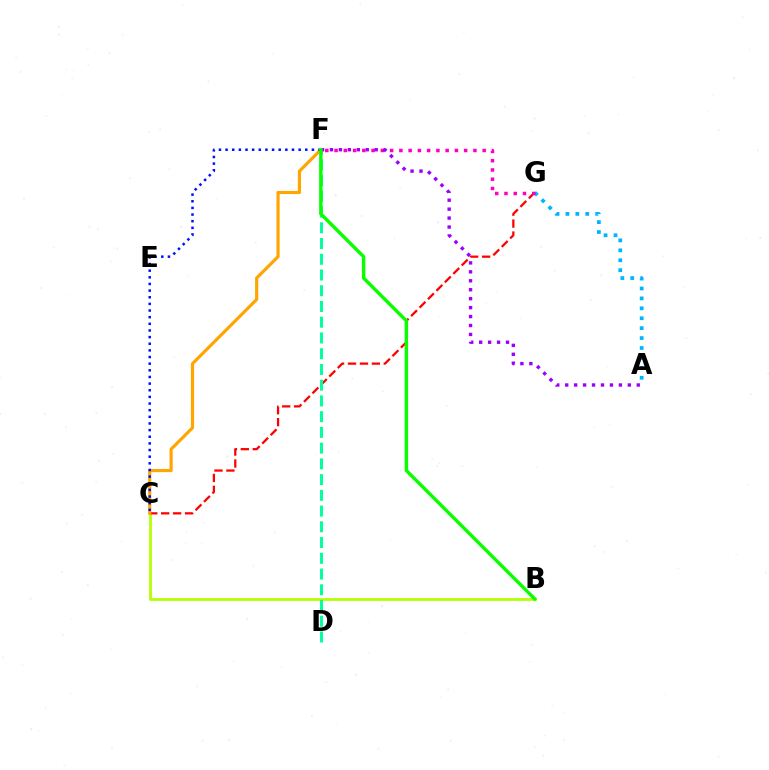{('B', 'C'): [{'color': '#b3ff00', 'line_style': 'solid', 'thickness': 1.98}], ('A', 'G'): [{'color': '#00b5ff', 'line_style': 'dotted', 'thickness': 2.7}], ('C', 'G'): [{'color': '#ff0000', 'line_style': 'dashed', 'thickness': 1.62}], ('F', 'G'): [{'color': '#ff00bd', 'line_style': 'dotted', 'thickness': 2.52}], ('D', 'F'): [{'color': '#00ff9d', 'line_style': 'dashed', 'thickness': 2.14}], ('C', 'F'): [{'color': '#ffa500', 'line_style': 'solid', 'thickness': 2.28}, {'color': '#0010ff', 'line_style': 'dotted', 'thickness': 1.81}], ('A', 'F'): [{'color': '#9b00ff', 'line_style': 'dotted', 'thickness': 2.43}], ('B', 'F'): [{'color': '#08ff00', 'line_style': 'solid', 'thickness': 2.46}]}